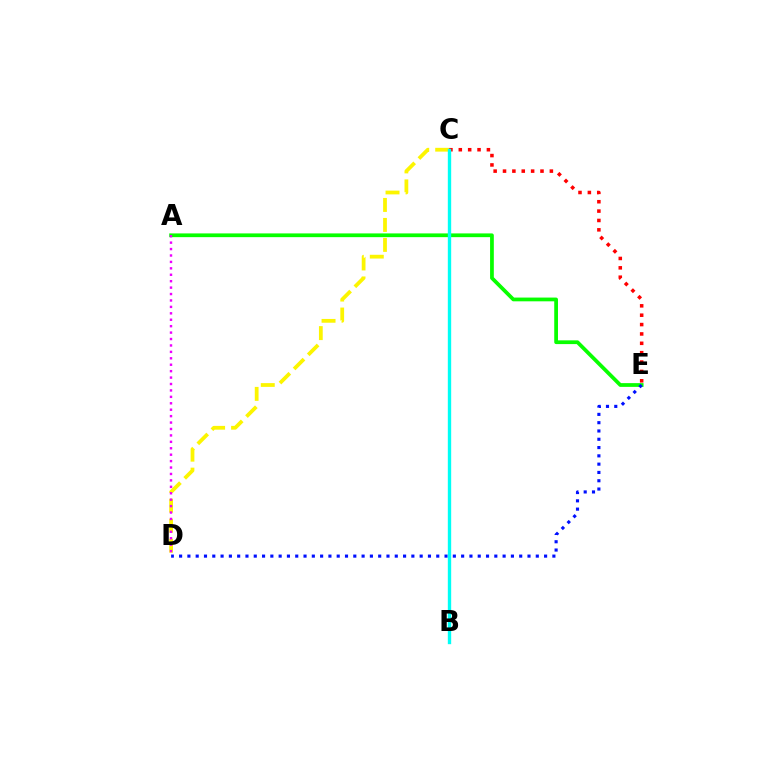{('A', 'E'): [{'color': '#08ff00', 'line_style': 'solid', 'thickness': 2.7}], ('C', 'D'): [{'color': '#fcf500', 'line_style': 'dashed', 'thickness': 2.71}], ('C', 'E'): [{'color': '#ff0000', 'line_style': 'dotted', 'thickness': 2.55}], ('D', 'E'): [{'color': '#0010ff', 'line_style': 'dotted', 'thickness': 2.25}], ('A', 'D'): [{'color': '#ee00ff', 'line_style': 'dotted', 'thickness': 1.75}], ('B', 'C'): [{'color': '#00fff6', 'line_style': 'solid', 'thickness': 2.42}]}